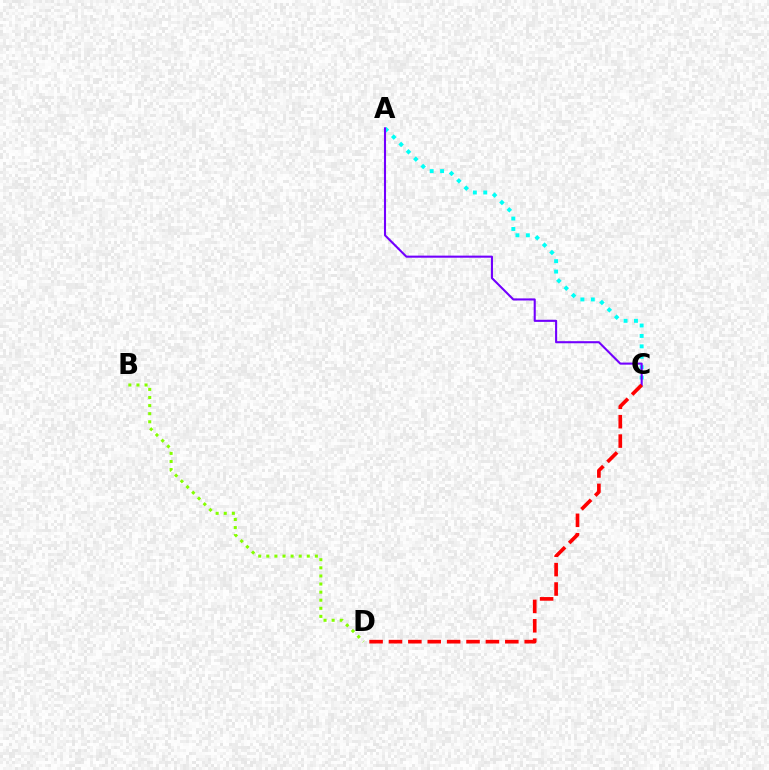{('A', 'C'): [{'color': '#00fff6', 'line_style': 'dotted', 'thickness': 2.83}, {'color': '#7200ff', 'line_style': 'solid', 'thickness': 1.5}], ('B', 'D'): [{'color': '#84ff00', 'line_style': 'dotted', 'thickness': 2.2}], ('C', 'D'): [{'color': '#ff0000', 'line_style': 'dashed', 'thickness': 2.63}]}